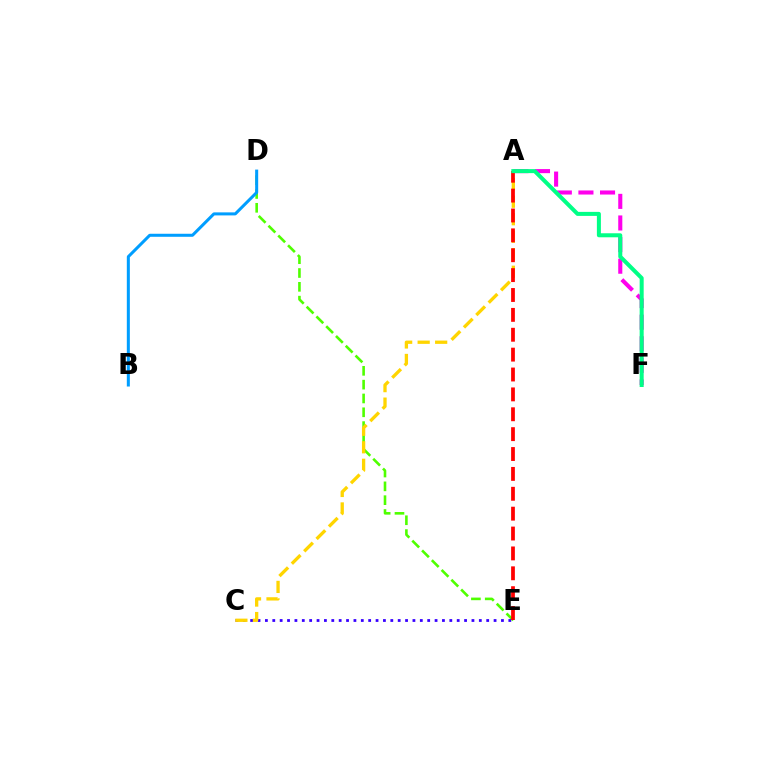{('D', 'E'): [{'color': '#4fff00', 'line_style': 'dashed', 'thickness': 1.88}], ('C', 'E'): [{'color': '#3700ff', 'line_style': 'dotted', 'thickness': 2.0}], ('A', 'C'): [{'color': '#ffd500', 'line_style': 'dashed', 'thickness': 2.38}], ('A', 'F'): [{'color': '#ff00ed', 'line_style': 'dashed', 'thickness': 2.94}, {'color': '#00ff86', 'line_style': 'solid', 'thickness': 2.89}], ('A', 'E'): [{'color': '#ff0000', 'line_style': 'dashed', 'thickness': 2.7}], ('B', 'D'): [{'color': '#009eff', 'line_style': 'solid', 'thickness': 2.18}]}